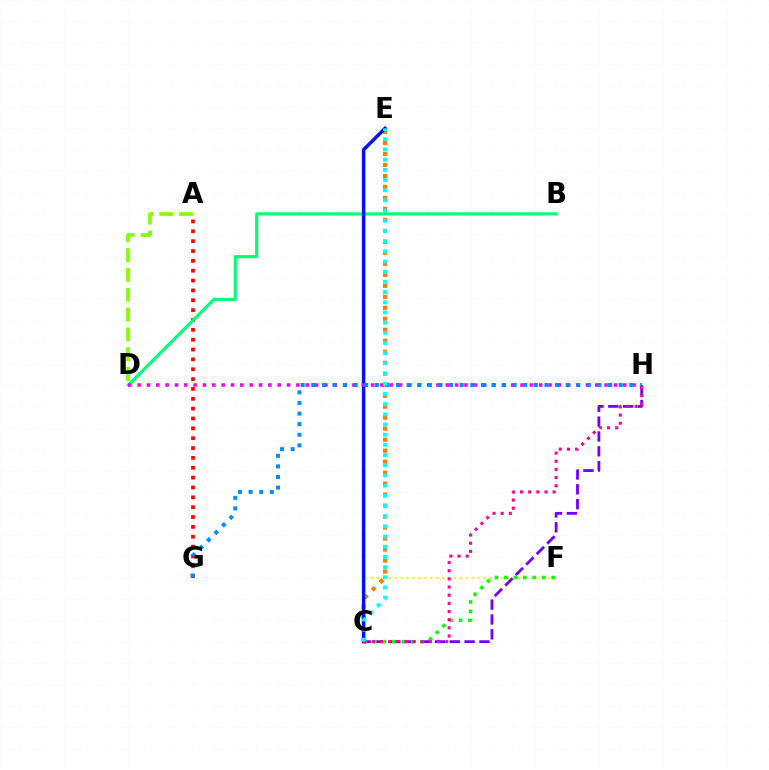{('C', 'E'): [{'color': '#ff7c00', 'line_style': 'dotted', 'thickness': 2.99}, {'color': '#0010ff', 'line_style': 'solid', 'thickness': 2.51}, {'color': '#00fff6', 'line_style': 'dotted', 'thickness': 2.77}], ('A', 'G'): [{'color': '#ff0000', 'line_style': 'dotted', 'thickness': 2.68}], ('C', 'F'): [{'color': '#fcf500', 'line_style': 'dotted', 'thickness': 1.61}, {'color': '#08ff00', 'line_style': 'dotted', 'thickness': 2.57}], ('C', 'H'): [{'color': '#7200ff', 'line_style': 'dashed', 'thickness': 2.02}, {'color': '#ff0094', 'line_style': 'dotted', 'thickness': 2.22}], ('B', 'D'): [{'color': '#00ff74', 'line_style': 'solid', 'thickness': 2.26}], ('A', 'D'): [{'color': '#84ff00', 'line_style': 'dashed', 'thickness': 2.69}], ('D', 'H'): [{'color': '#ee00ff', 'line_style': 'dotted', 'thickness': 2.54}], ('G', 'H'): [{'color': '#008cff', 'line_style': 'dotted', 'thickness': 2.88}]}